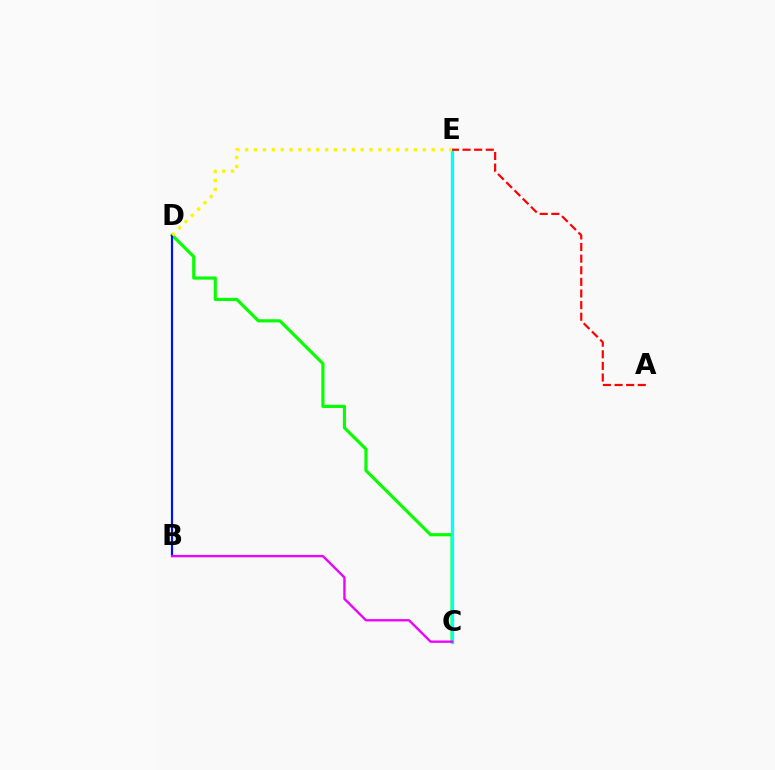{('C', 'D'): [{'color': '#08ff00', 'line_style': 'solid', 'thickness': 2.28}], ('C', 'E'): [{'color': '#00fff6', 'line_style': 'solid', 'thickness': 2.37}], ('A', 'E'): [{'color': '#ff0000', 'line_style': 'dashed', 'thickness': 1.58}], ('B', 'D'): [{'color': '#0010ff', 'line_style': 'solid', 'thickness': 1.58}], ('B', 'C'): [{'color': '#ee00ff', 'line_style': 'solid', 'thickness': 1.69}], ('D', 'E'): [{'color': '#fcf500', 'line_style': 'dotted', 'thickness': 2.41}]}